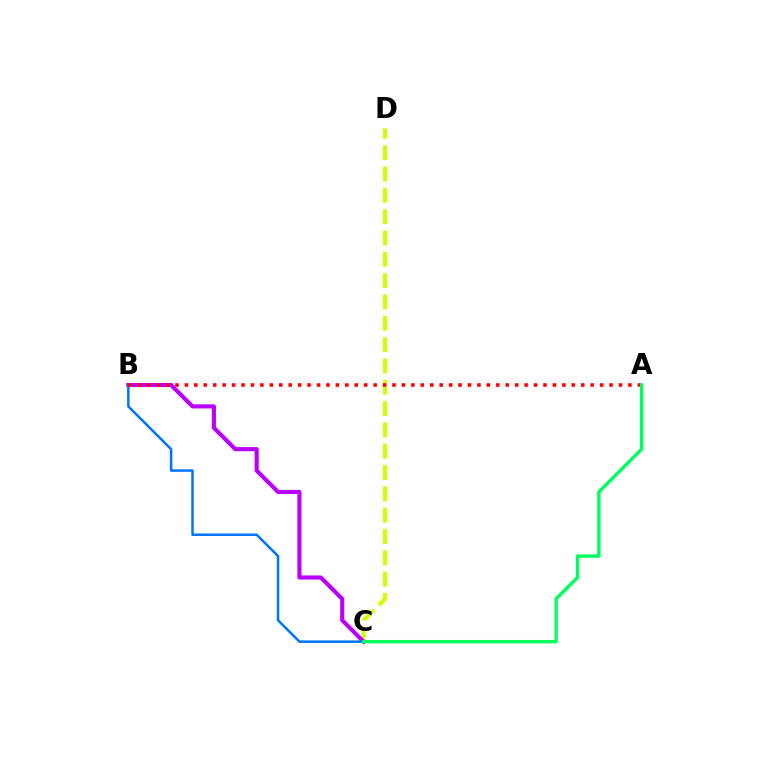{('C', 'D'): [{'color': '#d1ff00', 'line_style': 'dashed', 'thickness': 2.9}], ('B', 'C'): [{'color': '#b900ff', 'line_style': 'solid', 'thickness': 2.97}, {'color': '#0074ff', 'line_style': 'solid', 'thickness': 1.81}], ('A', 'B'): [{'color': '#ff0000', 'line_style': 'dotted', 'thickness': 2.56}], ('A', 'C'): [{'color': '#00ff5c', 'line_style': 'solid', 'thickness': 2.43}]}